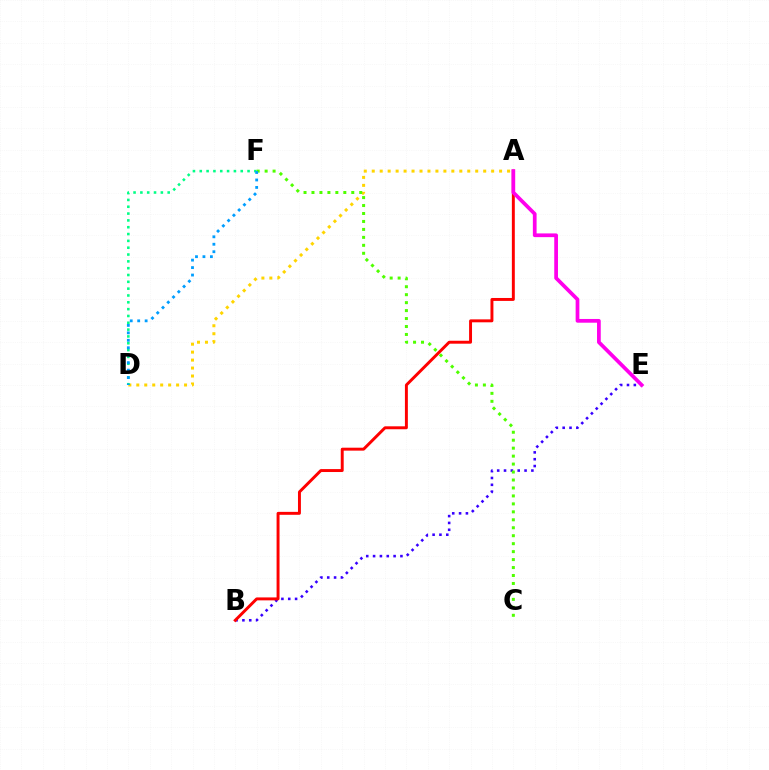{('A', 'D'): [{'color': '#ffd500', 'line_style': 'dotted', 'thickness': 2.16}], ('B', 'E'): [{'color': '#3700ff', 'line_style': 'dotted', 'thickness': 1.86}], ('D', 'F'): [{'color': '#00ff86', 'line_style': 'dotted', 'thickness': 1.85}, {'color': '#009eff', 'line_style': 'dotted', 'thickness': 2.03}], ('A', 'B'): [{'color': '#ff0000', 'line_style': 'solid', 'thickness': 2.12}], ('C', 'F'): [{'color': '#4fff00', 'line_style': 'dotted', 'thickness': 2.16}], ('A', 'E'): [{'color': '#ff00ed', 'line_style': 'solid', 'thickness': 2.68}]}